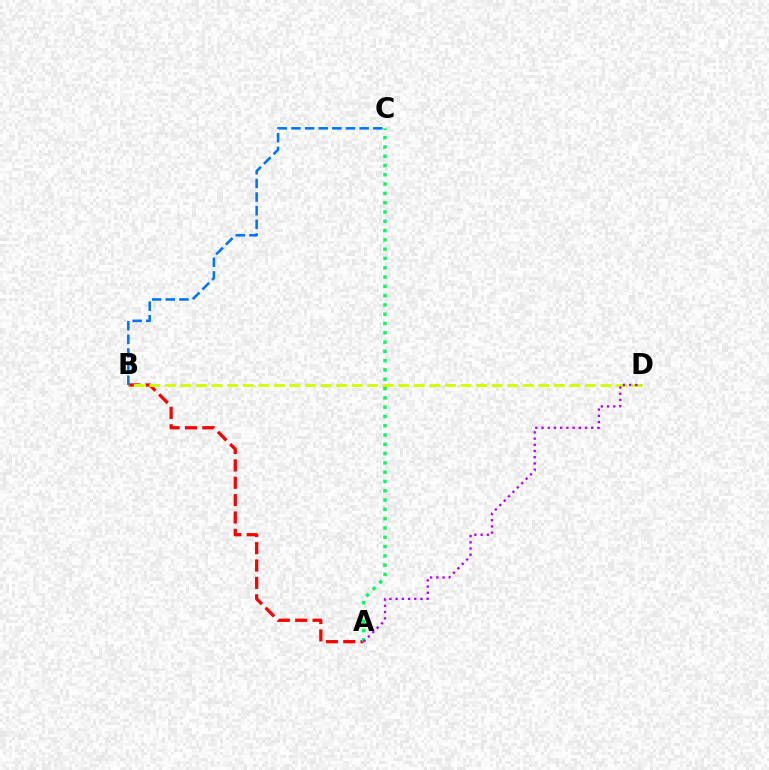{('A', 'B'): [{'color': '#ff0000', 'line_style': 'dashed', 'thickness': 2.36}], ('A', 'C'): [{'color': '#00ff5c', 'line_style': 'dotted', 'thickness': 2.53}], ('B', 'D'): [{'color': '#d1ff00', 'line_style': 'dashed', 'thickness': 2.11}], ('A', 'D'): [{'color': '#b900ff', 'line_style': 'dotted', 'thickness': 1.69}], ('B', 'C'): [{'color': '#0074ff', 'line_style': 'dashed', 'thickness': 1.85}]}